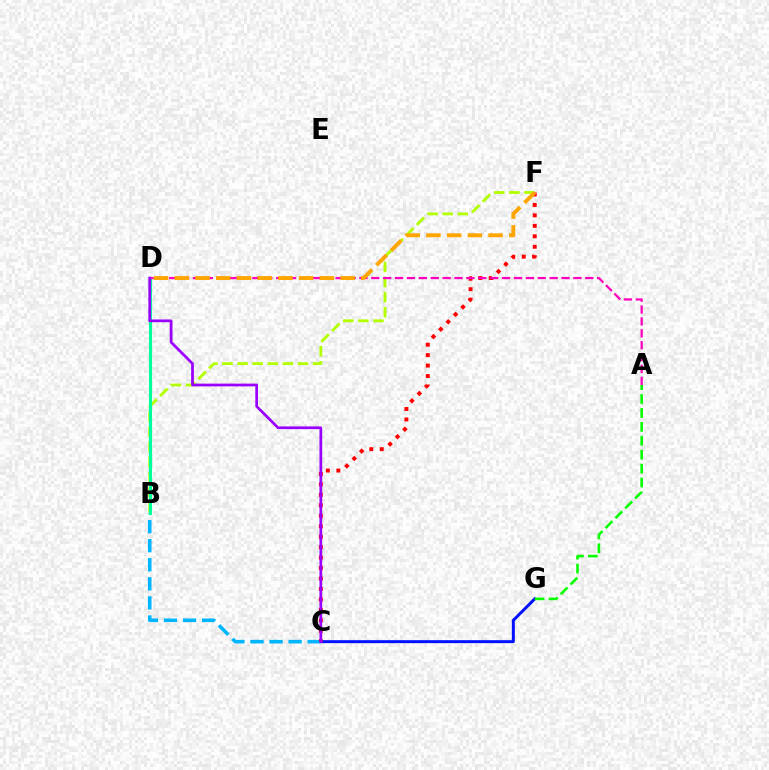{('C', 'G'): [{'color': '#0010ff', 'line_style': 'solid', 'thickness': 2.14}], ('B', 'C'): [{'color': '#00b5ff', 'line_style': 'dashed', 'thickness': 2.59}], ('B', 'F'): [{'color': '#b3ff00', 'line_style': 'dashed', 'thickness': 2.05}], ('B', 'D'): [{'color': '#00ff9d', 'line_style': 'solid', 'thickness': 2.23}], ('C', 'F'): [{'color': '#ff0000', 'line_style': 'dotted', 'thickness': 2.84}], ('A', 'D'): [{'color': '#ff00bd', 'line_style': 'dashed', 'thickness': 1.61}], ('D', 'F'): [{'color': '#ffa500', 'line_style': 'dashed', 'thickness': 2.81}], ('A', 'G'): [{'color': '#08ff00', 'line_style': 'dashed', 'thickness': 1.89}], ('C', 'D'): [{'color': '#9b00ff', 'line_style': 'solid', 'thickness': 1.97}]}